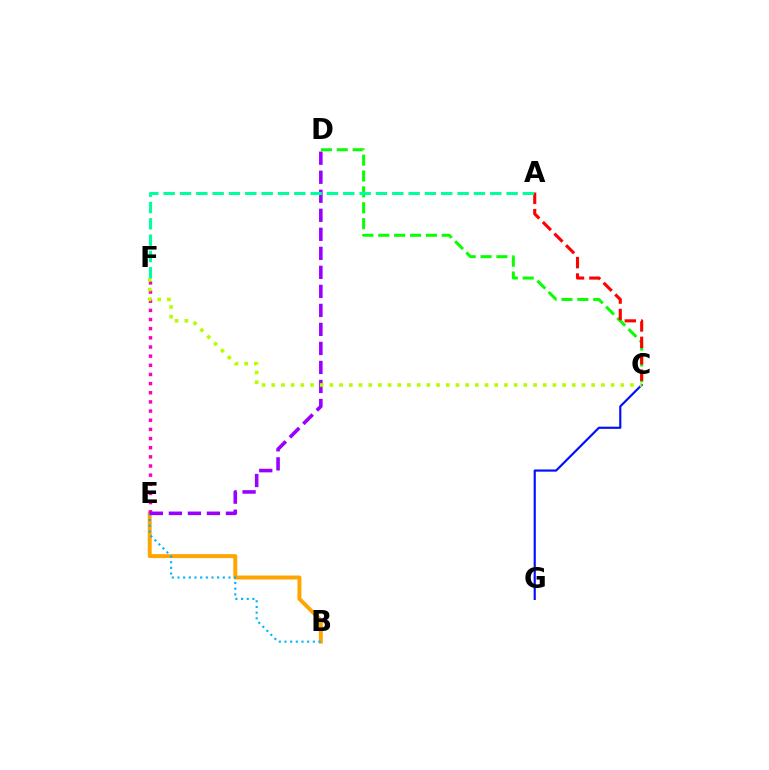{('C', 'D'): [{'color': '#08ff00', 'line_style': 'dashed', 'thickness': 2.16}], ('B', 'E'): [{'color': '#ffa500', 'line_style': 'solid', 'thickness': 2.83}, {'color': '#00b5ff', 'line_style': 'dotted', 'thickness': 1.54}], ('C', 'G'): [{'color': '#0010ff', 'line_style': 'solid', 'thickness': 1.56}], ('E', 'F'): [{'color': '#ff00bd', 'line_style': 'dotted', 'thickness': 2.49}], ('A', 'C'): [{'color': '#ff0000', 'line_style': 'dashed', 'thickness': 2.23}], ('D', 'E'): [{'color': '#9b00ff', 'line_style': 'dashed', 'thickness': 2.58}], ('C', 'F'): [{'color': '#b3ff00', 'line_style': 'dotted', 'thickness': 2.63}], ('A', 'F'): [{'color': '#00ff9d', 'line_style': 'dashed', 'thickness': 2.22}]}